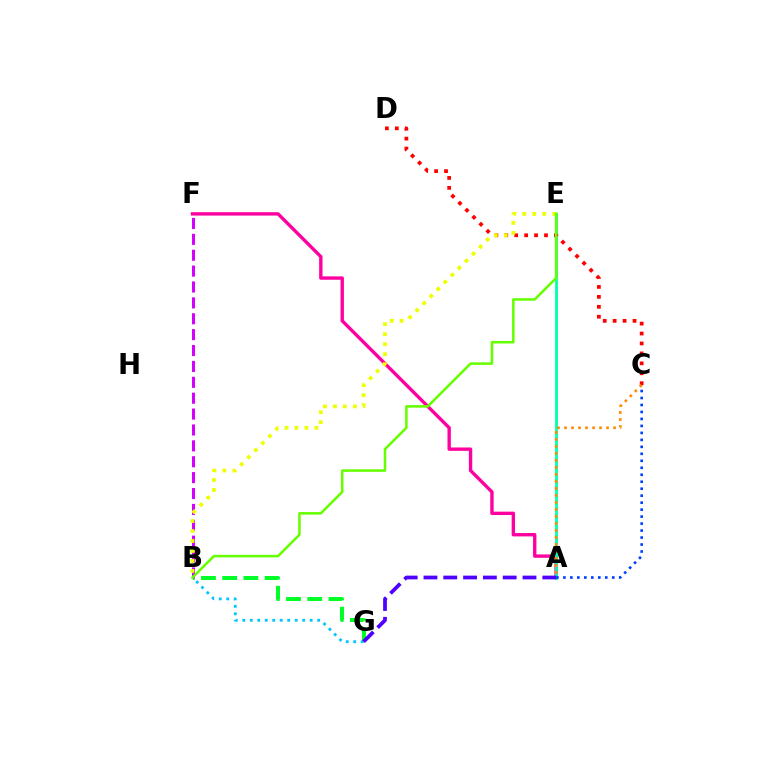{('A', 'F'): [{'color': '#ff00a0', 'line_style': 'solid', 'thickness': 2.43}], ('B', 'G'): [{'color': '#00ff27', 'line_style': 'dashed', 'thickness': 2.88}, {'color': '#00c7ff', 'line_style': 'dotted', 'thickness': 2.03}], ('A', 'E'): [{'color': '#00ffaf', 'line_style': 'solid', 'thickness': 2.02}], ('C', 'D'): [{'color': '#ff0000', 'line_style': 'dotted', 'thickness': 2.7}], ('A', 'C'): [{'color': '#003fff', 'line_style': 'dotted', 'thickness': 1.9}, {'color': '#ff8800', 'line_style': 'dotted', 'thickness': 1.9}], ('B', 'F'): [{'color': '#d600ff', 'line_style': 'dashed', 'thickness': 2.16}], ('B', 'E'): [{'color': '#eeff00', 'line_style': 'dotted', 'thickness': 2.71}, {'color': '#66ff00', 'line_style': 'solid', 'thickness': 1.83}], ('A', 'G'): [{'color': '#4f00ff', 'line_style': 'dashed', 'thickness': 2.69}]}